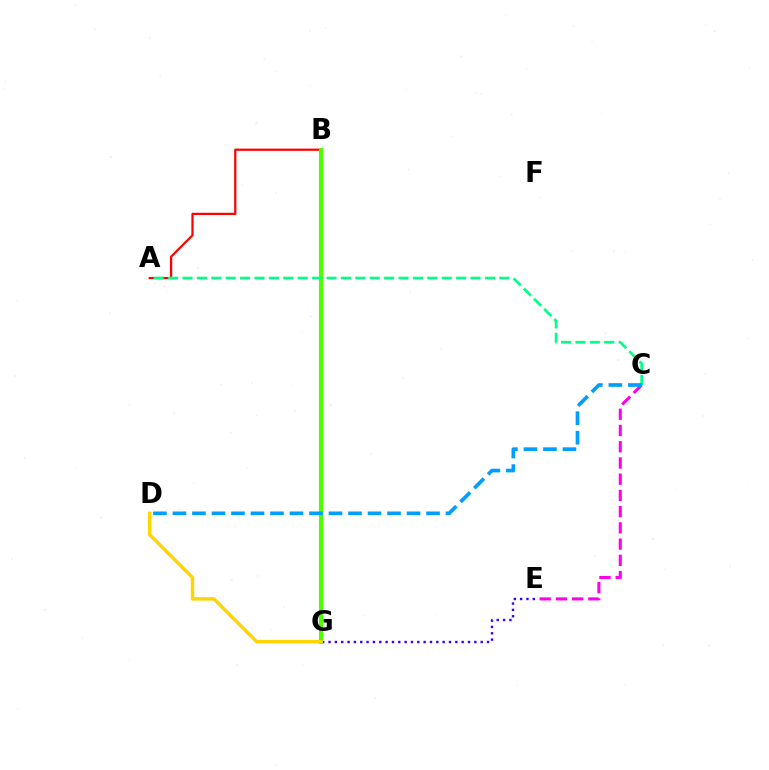{('A', 'B'): [{'color': '#ff0000', 'line_style': 'solid', 'thickness': 1.61}], ('E', 'G'): [{'color': '#3700ff', 'line_style': 'dotted', 'thickness': 1.72}], ('B', 'G'): [{'color': '#4fff00', 'line_style': 'solid', 'thickness': 2.94}], ('A', 'C'): [{'color': '#00ff86', 'line_style': 'dashed', 'thickness': 1.96}], ('C', 'E'): [{'color': '#ff00ed', 'line_style': 'dashed', 'thickness': 2.2}], ('D', 'G'): [{'color': '#ffd500', 'line_style': 'solid', 'thickness': 2.47}], ('C', 'D'): [{'color': '#009eff', 'line_style': 'dashed', 'thickness': 2.65}]}